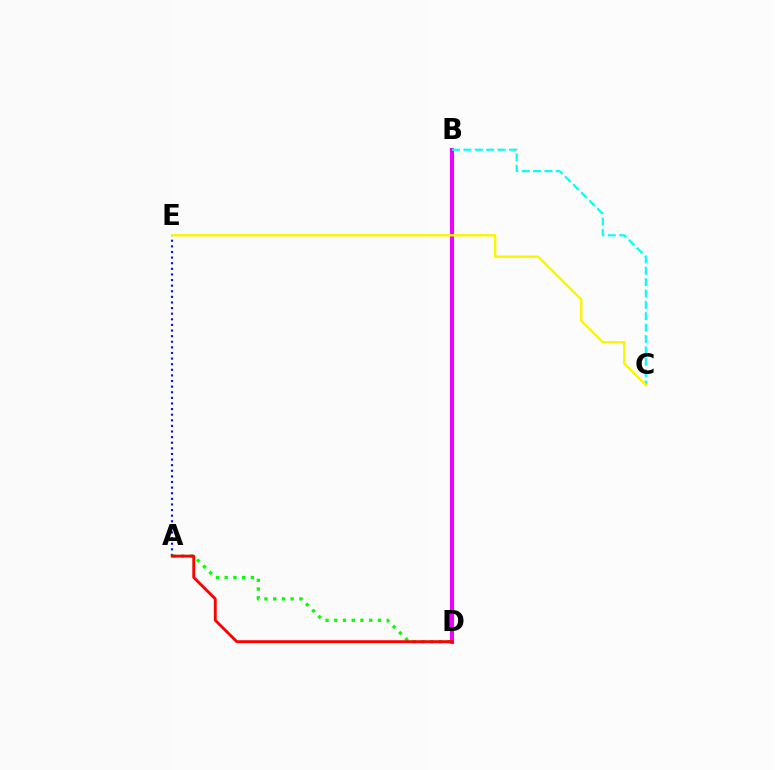{('B', 'D'): [{'color': '#ee00ff', 'line_style': 'solid', 'thickness': 2.95}], ('A', 'E'): [{'color': '#0010ff', 'line_style': 'dotted', 'thickness': 1.52}], ('A', 'D'): [{'color': '#08ff00', 'line_style': 'dotted', 'thickness': 2.37}, {'color': '#ff0000', 'line_style': 'solid', 'thickness': 2.07}], ('B', 'C'): [{'color': '#00fff6', 'line_style': 'dashed', 'thickness': 1.55}], ('C', 'E'): [{'color': '#fcf500', 'line_style': 'solid', 'thickness': 1.73}]}